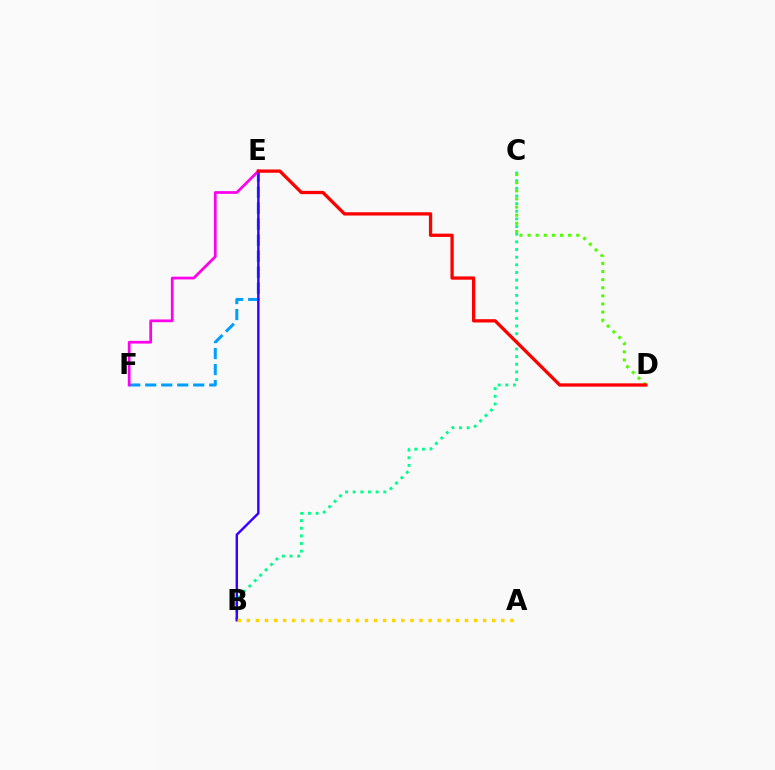{('E', 'F'): [{'color': '#009eff', 'line_style': 'dashed', 'thickness': 2.17}, {'color': '#ff00ed', 'line_style': 'solid', 'thickness': 1.97}], ('B', 'C'): [{'color': '#00ff86', 'line_style': 'dotted', 'thickness': 2.08}], ('C', 'D'): [{'color': '#4fff00', 'line_style': 'dotted', 'thickness': 2.21}], ('B', 'E'): [{'color': '#3700ff', 'line_style': 'solid', 'thickness': 1.75}], ('D', 'E'): [{'color': '#ff0000', 'line_style': 'solid', 'thickness': 2.36}], ('A', 'B'): [{'color': '#ffd500', 'line_style': 'dotted', 'thickness': 2.47}]}